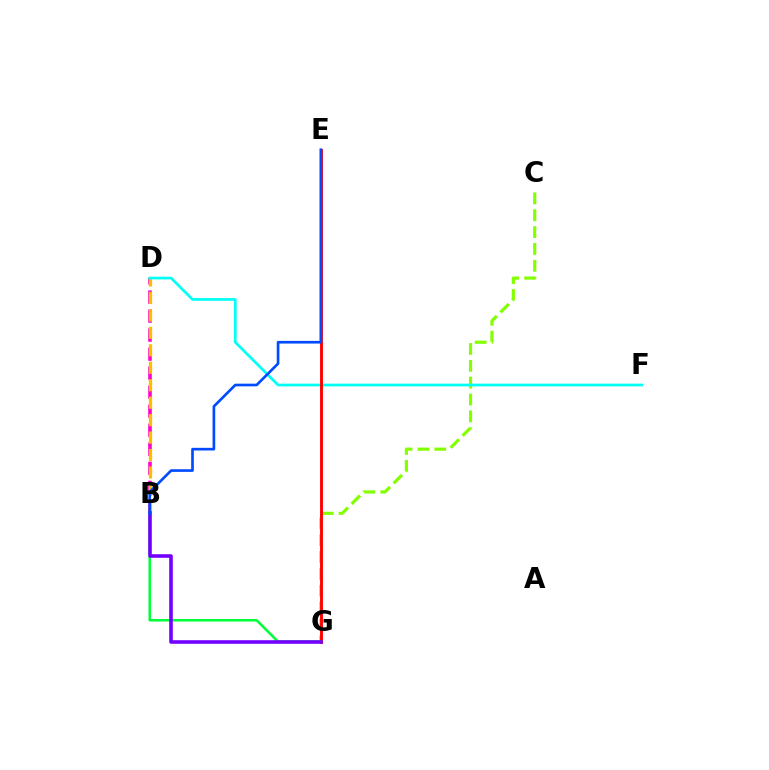{('B', 'D'): [{'color': '#ff00cf', 'line_style': 'dashed', 'thickness': 2.58}, {'color': '#ffbd00', 'line_style': 'dashed', 'thickness': 2.37}], ('C', 'G'): [{'color': '#84ff00', 'line_style': 'dashed', 'thickness': 2.29}], ('D', 'F'): [{'color': '#00fff6', 'line_style': 'solid', 'thickness': 1.95}], ('E', 'G'): [{'color': '#ff0000', 'line_style': 'solid', 'thickness': 2.07}], ('B', 'G'): [{'color': '#00ff39', 'line_style': 'solid', 'thickness': 1.81}, {'color': '#7200ff', 'line_style': 'solid', 'thickness': 2.58}], ('B', 'E'): [{'color': '#004bff', 'line_style': 'solid', 'thickness': 1.92}]}